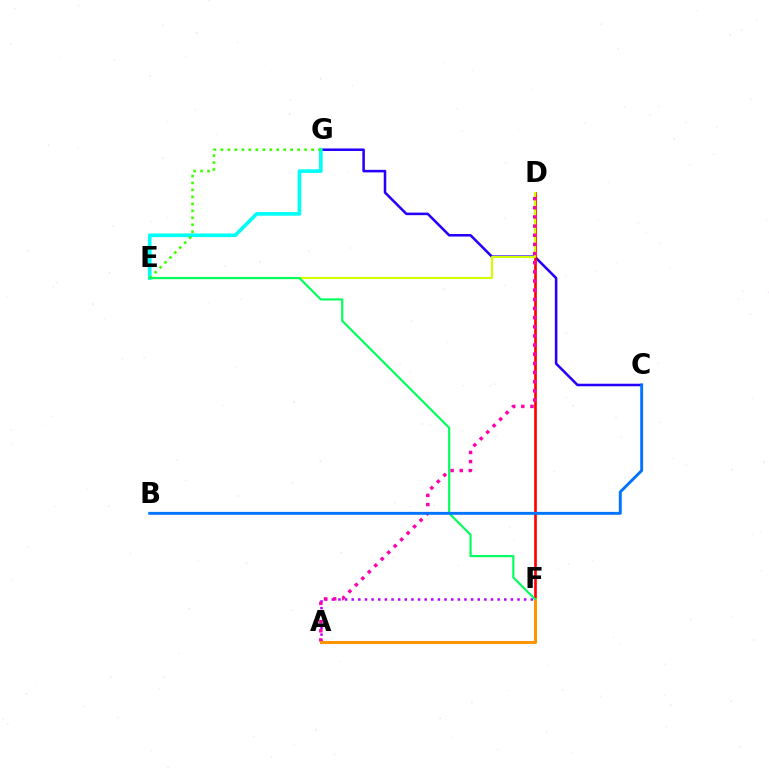{('C', 'G'): [{'color': '#2500ff', 'line_style': 'solid', 'thickness': 1.83}], ('D', 'F'): [{'color': '#ff0000', 'line_style': 'solid', 'thickness': 1.92}], ('A', 'F'): [{'color': '#b900ff', 'line_style': 'dotted', 'thickness': 1.8}, {'color': '#ff9400', 'line_style': 'solid', 'thickness': 2.18}], ('E', 'G'): [{'color': '#00fff6', 'line_style': 'solid', 'thickness': 2.63}, {'color': '#3dff00', 'line_style': 'dotted', 'thickness': 1.89}], ('D', 'E'): [{'color': '#d1ff00', 'line_style': 'solid', 'thickness': 1.51}], ('A', 'D'): [{'color': '#ff00ac', 'line_style': 'dotted', 'thickness': 2.49}], ('E', 'F'): [{'color': '#00ff5c', 'line_style': 'solid', 'thickness': 1.55}], ('B', 'C'): [{'color': '#0074ff', 'line_style': 'solid', 'thickness': 2.09}]}